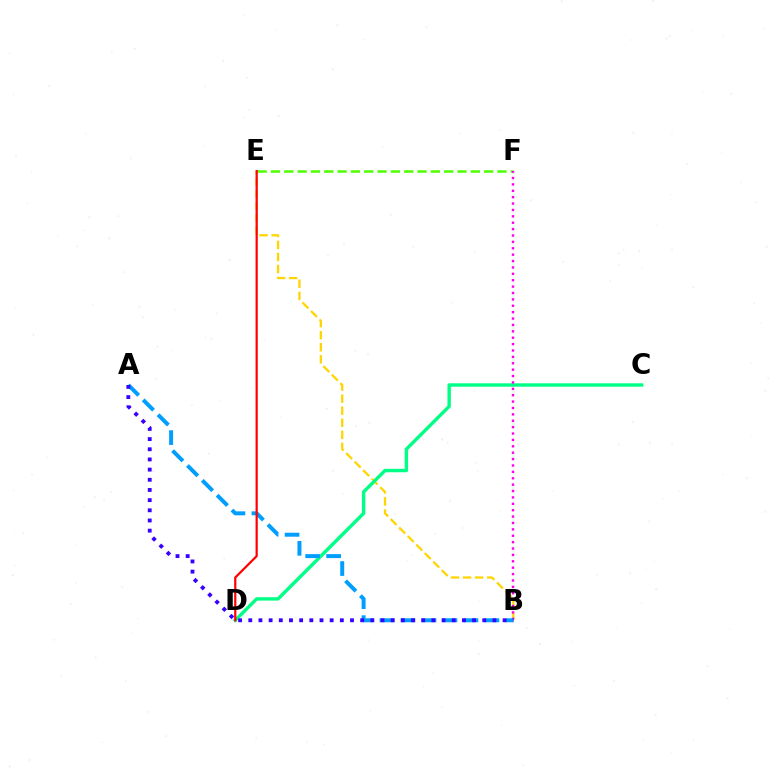{('B', 'E'): [{'color': '#ffd500', 'line_style': 'dashed', 'thickness': 1.64}], ('C', 'D'): [{'color': '#00ff86', 'line_style': 'solid', 'thickness': 2.45}], ('E', 'F'): [{'color': '#4fff00', 'line_style': 'dashed', 'thickness': 1.81}], ('B', 'F'): [{'color': '#ff00ed', 'line_style': 'dotted', 'thickness': 1.74}], ('A', 'B'): [{'color': '#009eff', 'line_style': 'dashed', 'thickness': 2.85}, {'color': '#3700ff', 'line_style': 'dotted', 'thickness': 2.76}], ('D', 'E'): [{'color': '#ff0000', 'line_style': 'solid', 'thickness': 1.59}]}